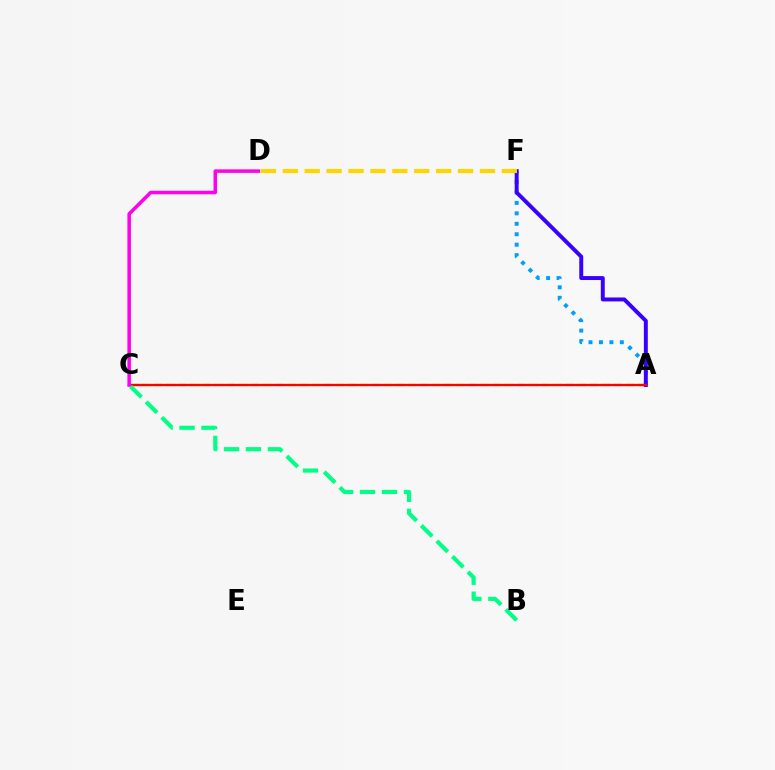{('A', 'F'): [{'color': '#009eff', 'line_style': 'dotted', 'thickness': 2.84}, {'color': '#3700ff', 'line_style': 'solid', 'thickness': 2.84}], ('A', 'C'): [{'color': '#4fff00', 'line_style': 'dashed', 'thickness': 1.64}, {'color': '#ff0000', 'line_style': 'solid', 'thickness': 1.67}], ('D', 'F'): [{'color': '#ffd500', 'line_style': 'dashed', 'thickness': 2.98}], ('C', 'D'): [{'color': '#ff00ed', 'line_style': 'solid', 'thickness': 2.53}], ('B', 'C'): [{'color': '#00ff86', 'line_style': 'dashed', 'thickness': 2.98}]}